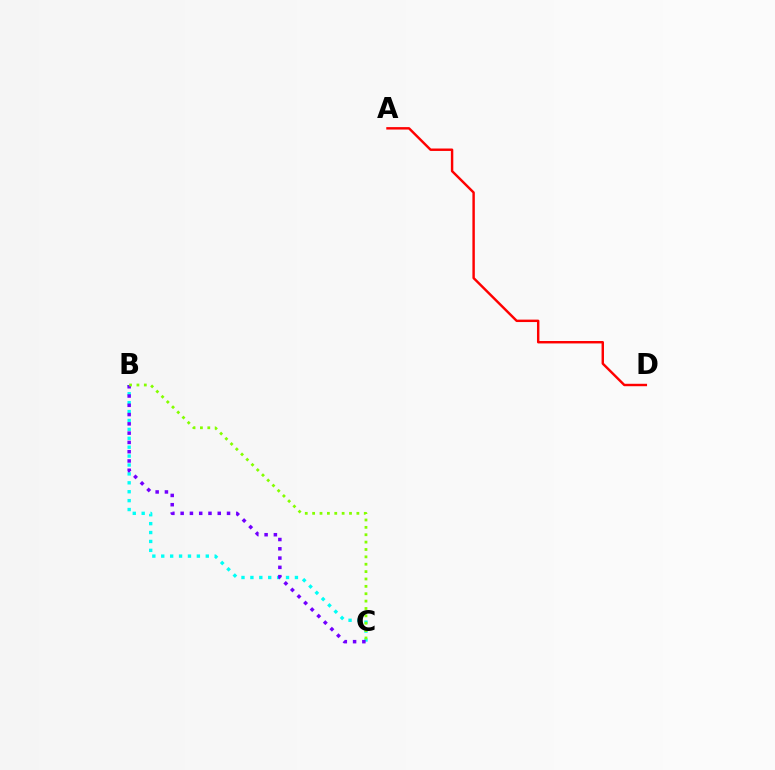{('B', 'C'): [{'color': '#00fff6', 'line_style': 'dotted', 'thickness': 2.42}, {'color': '#7200ff', 'line_style': 'dotted', 'thickness': 2.52}, {'color': '#84ff00', 'line_style': 'dotted', 'thickness': 2.0}], ('A', 'D'): [{'color': '#ff0000', 'line_style': 'solid', 'thickness': 1.75}]}